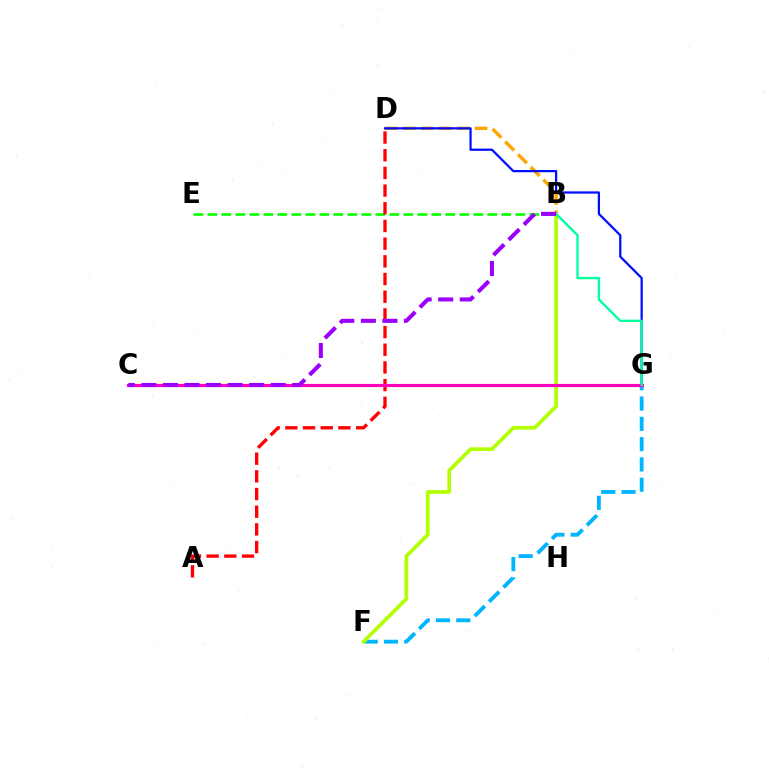{('F', 'G'): [{'color': '#00b5ff', 'line_style': 'dashed', 'thickness': 2.76}], ('B', 'F'): [{'color': '#b3ff00', 'line_style': 'solid', 'thickness': 2.65}], ('B', 'E'): [{'color': '#08ff00', 'line_style': 'dashed', 'thickness': 1.9}], ('B', 'D'): [{'color': '#ffa500', 'line_style': 'dashed', 'thickness': 2.44}], ('D', 'G'): [{'color': '#0010ff', 'line_style': 'solid', 'thickness': 1.62}], ('A', 'D'): [{'color': '#ff0000', 'line_style': 'dashed', 'thickness': 2.4}], ('C', 'G'): [{'color': '#ff00bd', 'line_style': 'solid', 'thickness': 2.27}], ('B', 'G'): [{'color': '#00ff9d', 'line_style': 'solid', 'thickness': 1.7}], ('B', 'C'): [{'color': '#9b00ff', 'line_style': 'dashed', 'thickness': 2.93}]}